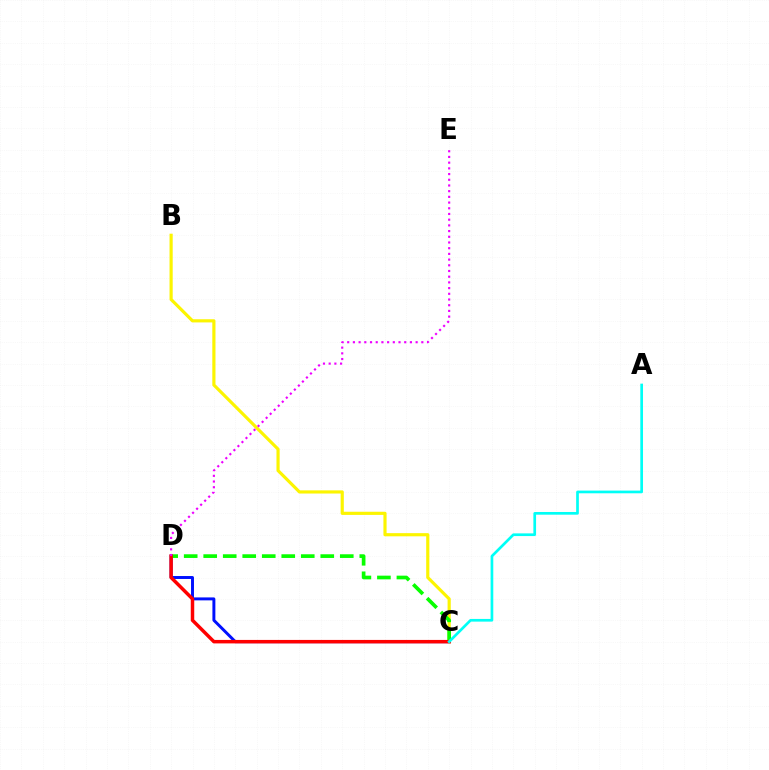{('C', 'D'): [{'color': '#0010ff', 'line_style': 'solid', 'thickness': 2.12}, {'color': '#08ff00', 'line_style': 'dashed', 'thickness': 2.65}, {'color': '#ff0000', 'line_style': 'solid', 'thickness': 2.5}], ('B', 'C'): [{'color': '#fcf500', 'line_style': 'solid', 'thickness': 2.28}], ('D', 'E'): [{'color': '#ee00ff', 'line_style': 'dotted', 'thickness': 1.55}], ('A', 'C'): [{'color': '#00fff6', 'line_style': 'solid', 'thickness': 1.94}]}